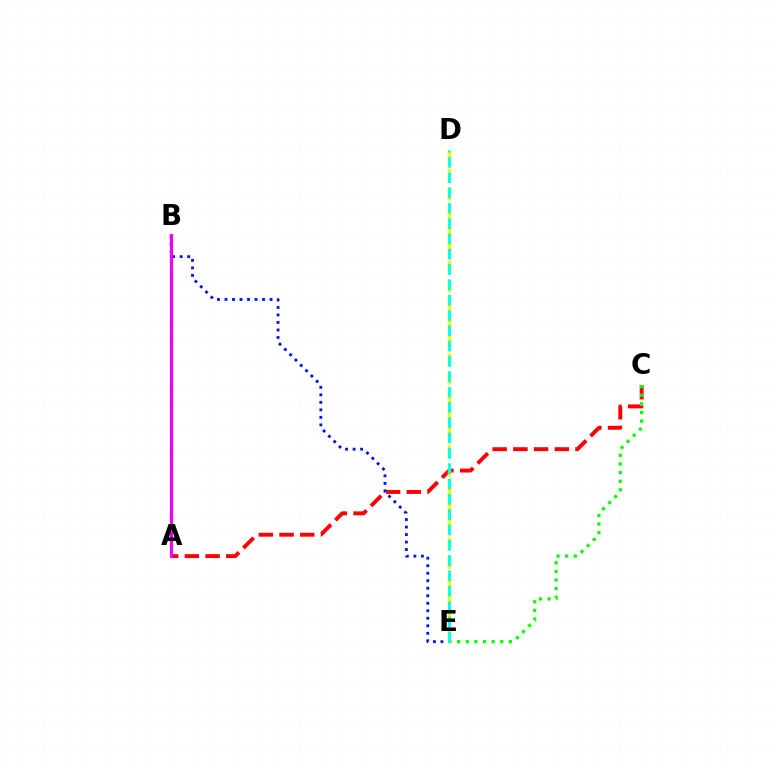{('A', 'C'): [{'color': '#ff0000', 'line_style': 'dashed', 'thickness': 2.81}], ('B', 'E'): [{'color': '#0010ff', 'line_style': 'dotted', 'thickness': 2.04}], ('C', 'E'): [{'color': '#08ff00', 'line_style': 'dotted', 'thickness': 2.34}], ('D', 'E'): [{'color': '#fcf500', 'line_style': 'dashed', 'thickness': 2.5}, {'color': '#00fff6', 'line_style': 'dashed', 'thickness': 2.08}], ('A', 'B'): [{'color': '#ee00ff', 'line_style': 'solid', 'thickness': 2.29}]}